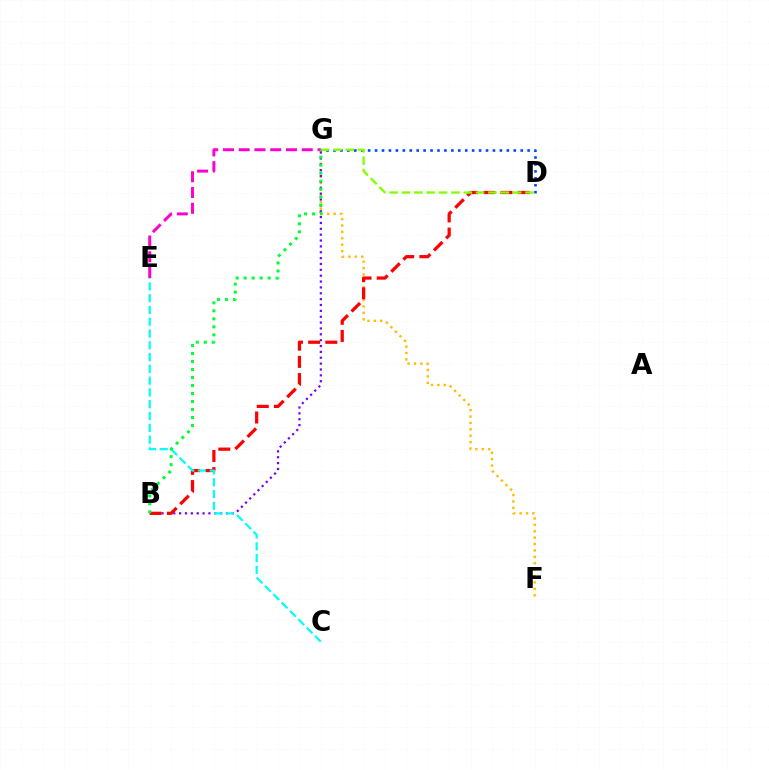{('F', 'G'): [{'color': '#ffbd00', 'line_style': 'dotted', 'thickness': 1.74}], ('E', 'G'): [{'color': '#ff00cf', 'line_style': 'dashed', 'thickness': 2.14}], ('B', 'G'): [{'color': '#7200ff', 'line_style': 'dotted', 'thickness': 1.59}, {'color': '#00ff39', 'line_style': 'dotted', 'thickness': 2.17}], ('B', 'D'): [{'color': '#ff0000', 'line_style': 'dashed', 'thickness': 2.33}], ('D', 'G'): [{'color': '#004bff', 'line_style': 'dotted', 'thickness': 1.88}, {'color': '#84ff00', 'line_style': 'dashed', 'thickness': 1.68}], ('C', 'E'): [{'color': '#00fff6', 'line_style': 'dashed', 'thickness': 1.6}]}